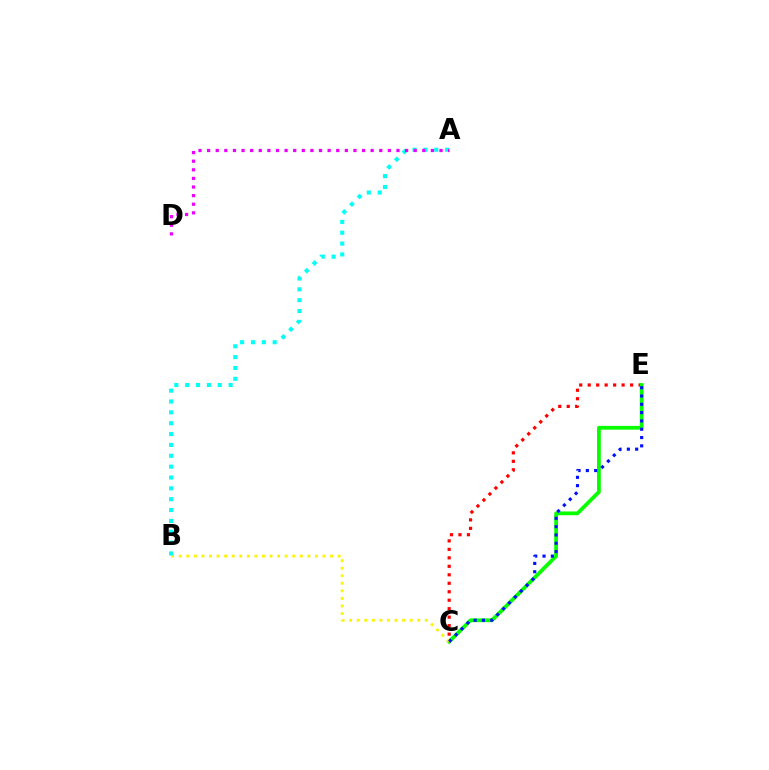{('C', 'E'): [{'color': '#ff0000', 'line_style': 'dotted', 'thickness': 2.3}, {'color': '#08ff00', 'line_style': 'solid', 'thickness': 2.72}, {'color': '#0010ff', 'line_style': 'dotted', 'thickness': 2.26}], ('B', 'C'): [{'color': '#fcf500', 'line_style': 'dotted', 'thickness': 2.06}], ('A', 'B'): [{'color': '#00fff6', 'line_style': 'dotted', 'thickness': 2.95}], ('A', 'D'): [{'color': '#ee00ff', 'line_style': 'dotted', 'thickness': 2.34}]}